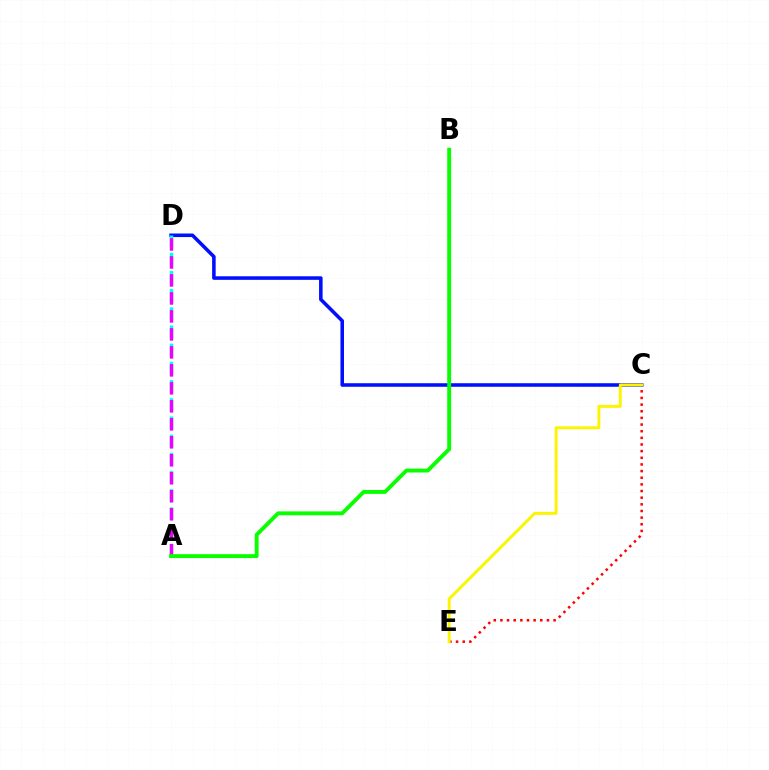{('C', 'D'): [{'color': '#0010ff', 'line_style': 'solid', 'thickness': 2.56}], ('A', 'D'): [{'color': '#00fff6', 'line_style': 'dashed', 'thickness': 2.47}, {'color': '#ee00ff', 'line_style': 'dashed', 'thickness': 2.44}], ('A', 'B'): [{'color': '#08ff00', 'line_style': 'solid', 'thickness': 2.79}], ('C', 'E'): [{'color': '#ff0000', 'line_style': 'dotted', 'thickness': 1.81}, {'color': '#fcf500', 'line_style': 'solid', 'thickness': 2.12}]}